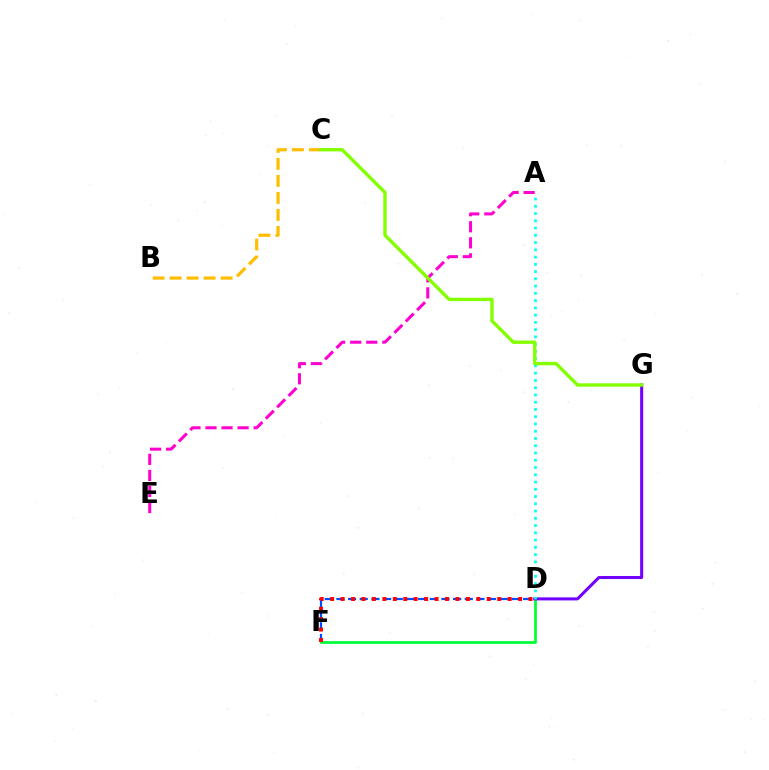{('D', 'F'): [{'color': '#004bff', 'line_style': 'dashed', 'thickness': 1.59}, {'color': '#00ff39', 'line_style': 'solid', 'thickness': 1.99}, {'color': '#ff0000', 'line_style': 'dotted', 'thickness': 2.84}], ('A', 'E'): [{'color': '#ff00cf', 'line_style': 'dashed', 'thickness': 2.18}], ('B', 'C'): [{'color': '#ffbd00', 'line_style': 'dashed', 'thickness': 2.31}], ('D', 'G'): [{'color': '#7200ff', 'line_style': 'solid', 'thickness': 2.18}], ('A', 'D'): [{'color': '#00fff6', 'line_style': 'dotted', 'thickness': 1.97}], ('C', 'G'): [{'color': '#84ff00', 'line_style': 'solid', 'thickness': 2.43}]}